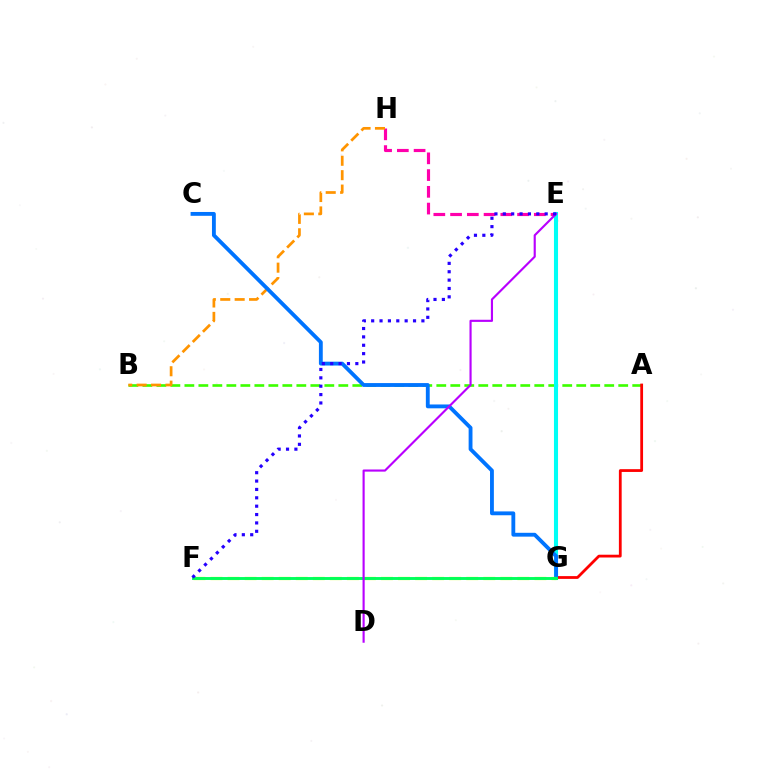{('A', 'B'): [{'color': '#3dff00', 'line_style': 'dashed', 'thickness': 1.9}], ('E', 'H'): [{'color': '#ff00ac', 'line_style': 'dashed', 'thickness': 2.28}], ('E', 'G'): [{'color': '#00fff6', 'line_style': 'solid', 'thickness': 2.94}], ('A', 'G'): [{'color': '#ff0000', 'line_style': 'solid', 'thickness': 2.0}], ('B', 'H'): [{'color': '#ff9400', 'line_style': 'dashed', 'thickness': 1.96}], ('C', 'G'): [{'color': '#0074ff', 'line_style': 'solid', 'thickness': 2.77}], ('F', 'G'): [{'color': '#d1ff00', 'line_style': 'dashed', 'thickness': 2.32}, {'color': '#00ff5c', 'line_style': 'solid', 'thickness': 2.09}], ('D', 'E'): [{'color': '#b900ff', 'line_style': 'solid', 'thickness': 1.54}], ('E', 'F'): [{'color': '#2500ff', 'line_style': 'dotted', 'thickness': 2.27}]}